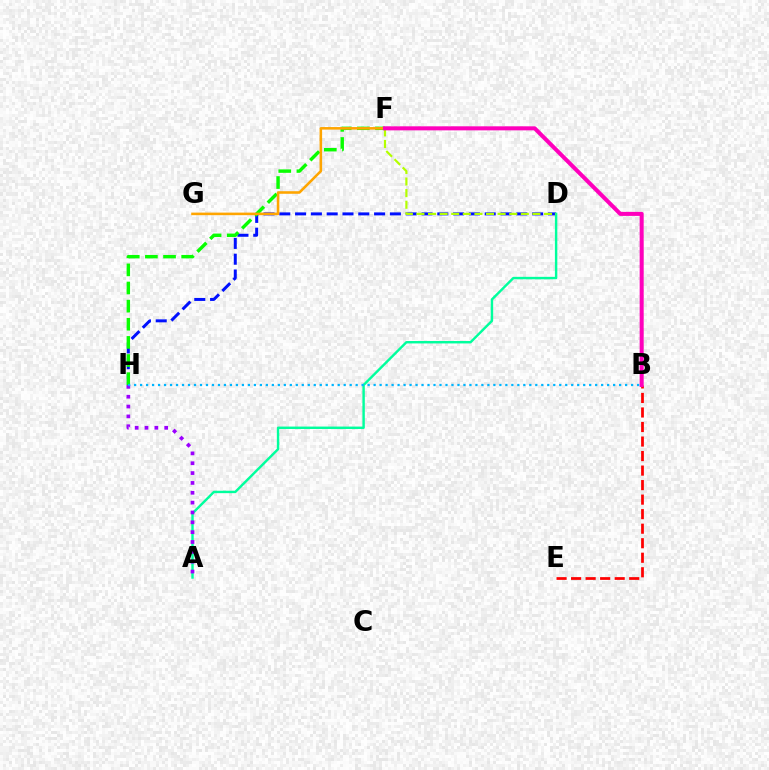{('D', 'H'): [{'color': '#0010ff', 'line_style': 'dashed', 'thickness': 2.15}], ('B', 'E'): [{'color': '#ff0000', 'line_style': 'dashed', 'thickness': 1.97}], ('A', 'D'): [{'color': '#00ff9d', 'line_style': 'solid', 'thickness': 1.74}], ('F', 'H'): [{'color': '#08ff00', 'line_style': 'dashed', 'thickness': 2.46}], ('D', 'F'): [{'color': '#b3ff00', 'line_style': 'dashed', 'thickness': 1.58}], ('A', 'H'): [{'color': '#9b00ff', 'line_style': 'dotted', 'thickness': 2.68}], ('F', 'G'): [{'color': '#ffa500', 'line_style': 'solid', 'thickness': 1.85}], ('B', 'F'): [{'color': '#ff00bd', 'line_style': 'solid', 'thickness': 2.9}], ('B', 'H'): [{'color': '#00b5ff', 'line_style': 'dotted', 'thickness': 1.63}]}